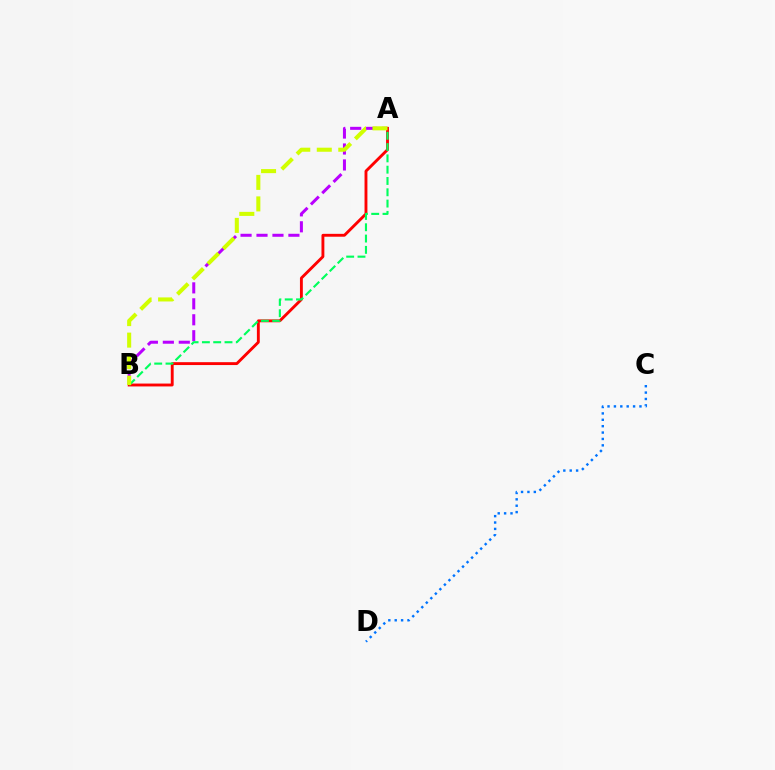{('A', 'B'): [{'color': '#b900ff', 'line_style': 'dashed', 'thickness': 2.17}, {'color': '#ff0000', 'line_style': 'solid', 'thickness': 2.07}, {'color': '#00ff5c', 'line_style': 'dashed', 'thickness': 1.54}, {'color': '#d1ff00', 'line_style': 'dashed', 'thickness': 2.92}], ('C', 'D'): [{'color': '#0074ff', 'line_style': 'dotted', 'thickness': 1.74}]}